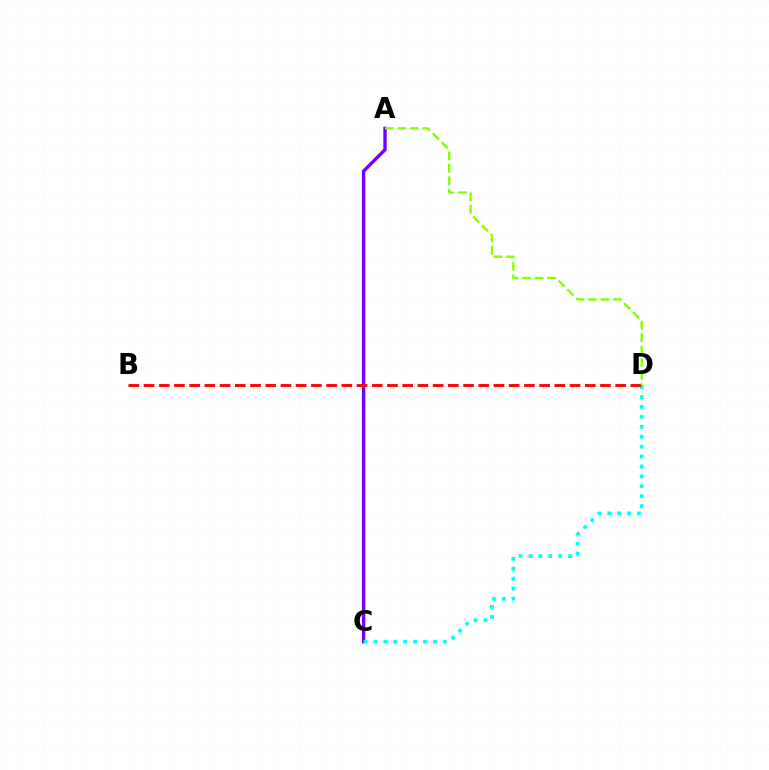{('A', 'C'): [{'color': '#7200ff', 'line_style': 'solid', 'thickness': 2.42}], ('C', 'D'): [{'color': '#00fff6', 'line_style': 'dotted', 'thickness': 2.69}], ('B', 'D'): [{'color': '#ff0000', 'line_style': 'dashed', 'thickness': 2.07}], ('A', 'D'): [{'color': '#84ff00', 'line_style': 'dashed', 'thickness': 1.69}]}